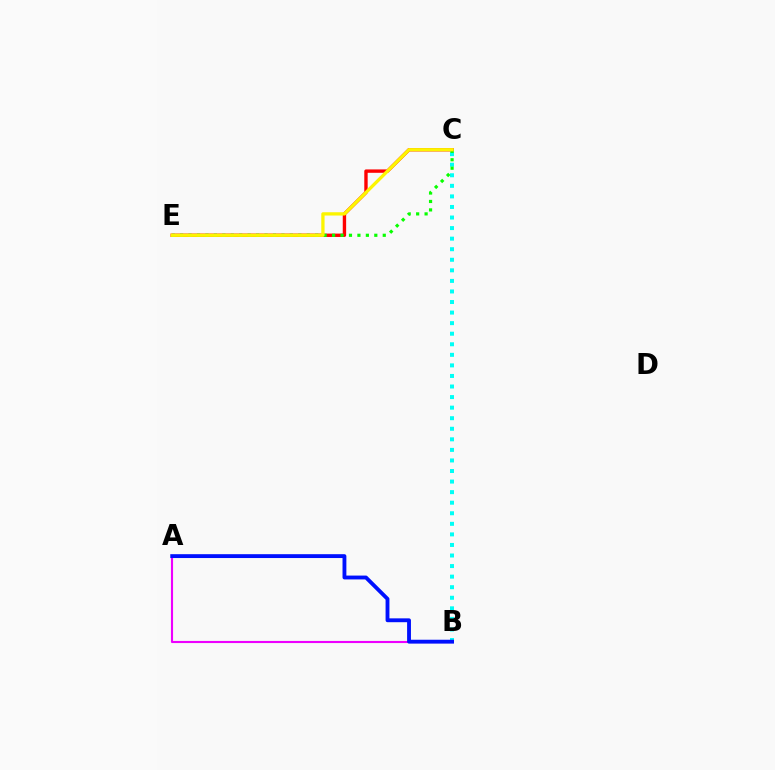{('A', 'B'): [{'color': '#ee00ff', 'line_style': 'solid', 'thickness': 1.53}, {'color': '#0010ff', 'line_style': 'solid', 'thickness': 2.77}], ('C', 'E'): [{'color': '#ff0000', 'line_style': 'solid', 'thickness': 2.43}, {'color': '#08ff00', 'line_style': 'dotted', 'thickness': 2.29}, {'color': '#fcf500', 'line_style': 'solid', 'thickness': 2.37}], ('B', 'C'): [{'color': '#00fff6', 'line_style': 'dotted', 'thickness': 2.87}]}